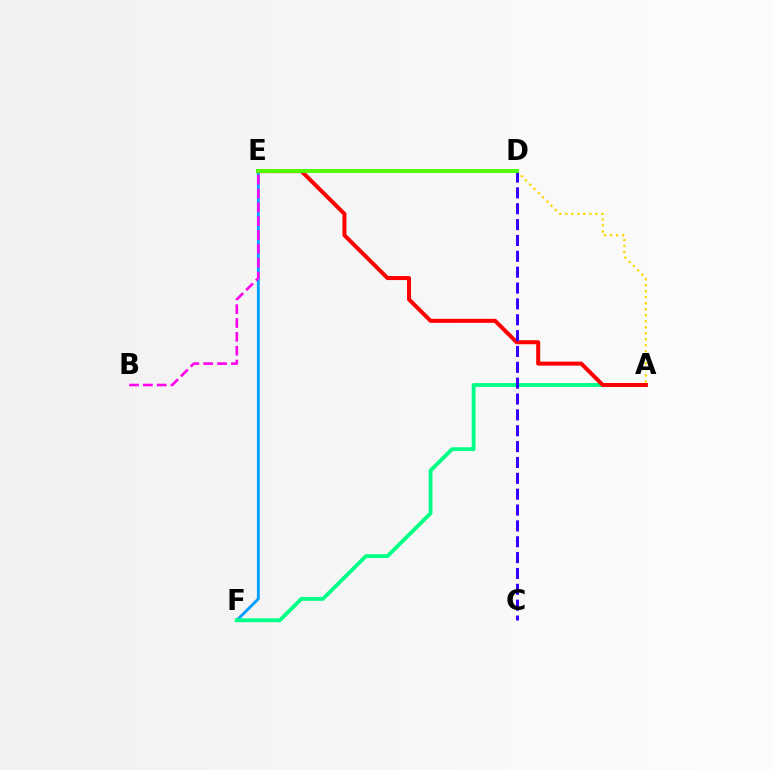{('E', 'F'): [{'color': '#009eff', 'line_style': 'solid', 'thickness': 2.04}], ('A', 'D'): [{'color': '#ffd500', 'line_style': 'dotted', 'thickness': 1.63}], ('A', 'F'): [{'color': '#00ff86', 'line_style': 'solid', 'thickness': 2.77}], ('A', 'E'): [{'color': '#ff0000', 'line_style': 'solid', 'thickness': 2.88}], ('C', 'D'): [{'color': '#3700ff', 'line_style': 'dashed', 'thickness': 2.15}], ('D', 'E'): [{'color': '#4fff00', 'line_style': 'solid', 'thickness': 2.79}], ('B', 'E'): [{'color': '#ff00ed', 'line_style': 'dashed', 'thickness': 1.88}]}